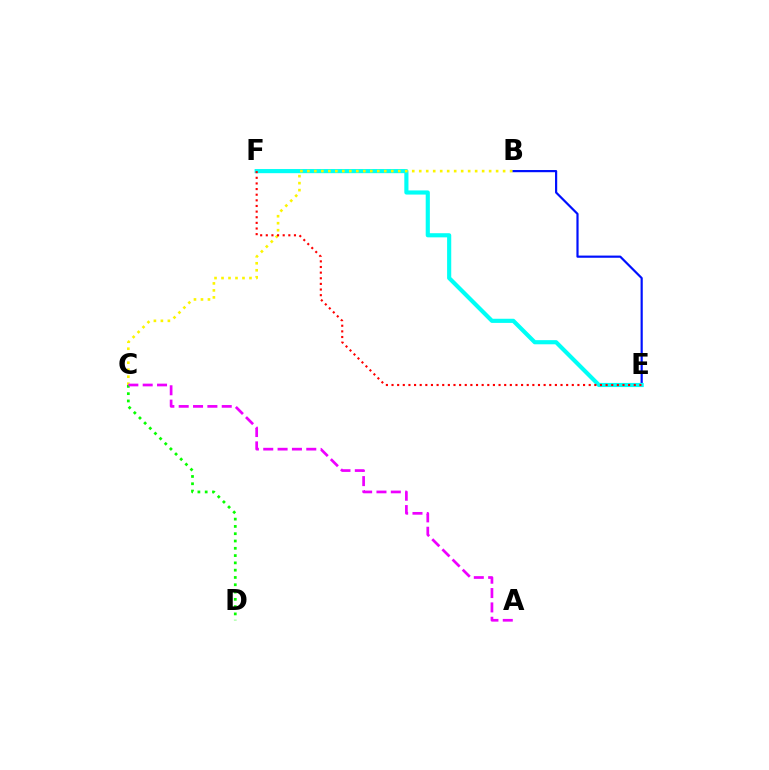{('C', 'D'): [{'color': '#08ff00', 'line_style': 'dotted', 'thickness': 1.98}], ('B', 'E'): [{'color': '#0010ff', 'line_style': 'solid', 'thickness': 1.58}], ('E', 'F'): [{'color': '#00fff6', 'line_style': 'solid', 'thickness': 2.98}, {'color': '#ff0000', 'line_style': 'dotted', 'thickness': 1.53}], ('B', 'C'): [{'color': '#fcf500', 'line_style': 'dotted', 'thickness': 1.9}], ('A', 'C'): [{'color': '#ee00ff', 'line_style': 'dashed', 'thickness': 1.95}]}